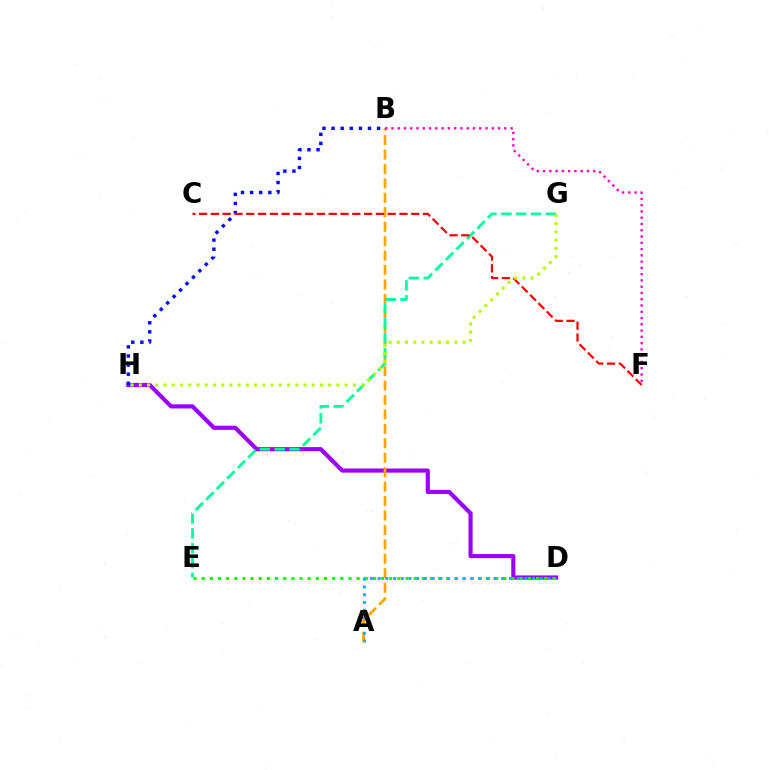{('D', 'H'): [{'color': '#9b00ff', 'line_style': 'solid', 'thickness': 2.99}], ('A', 'B'): [{'color': '#ffa500', 'line_style': 'dashed', 'thickness': 1.96}], ('B', 'F'): [{'color': '#ff00bd', 'line_style': 'dotted', 'thickness': 1.7}], ('B', 'H'): [{'color': '#0010ff', 'line_style': 'dotted', 'thickness': 2.47}], ('D', 'E'): [{'color': '#08ff00', 'line_style': 'dotted', 'thickness': 2.22}], ('E', 'G'): [{'color': '#00ff9d', 'line_style': 'dashed', 'thickness': 2.02}], ('C', 'F'): [{'color': '#ff0000', 'line_style': 'dashed', 'thickness': 1.6}], ('G', 'H'): [{'color': '#b3ff00', 'line_style': 'dotted', 'thickness': 2.24}], ('A', 'D'): [{'color': '#00b5ff', 'line_style': 'dotted', 'thickness': 2.1}]}